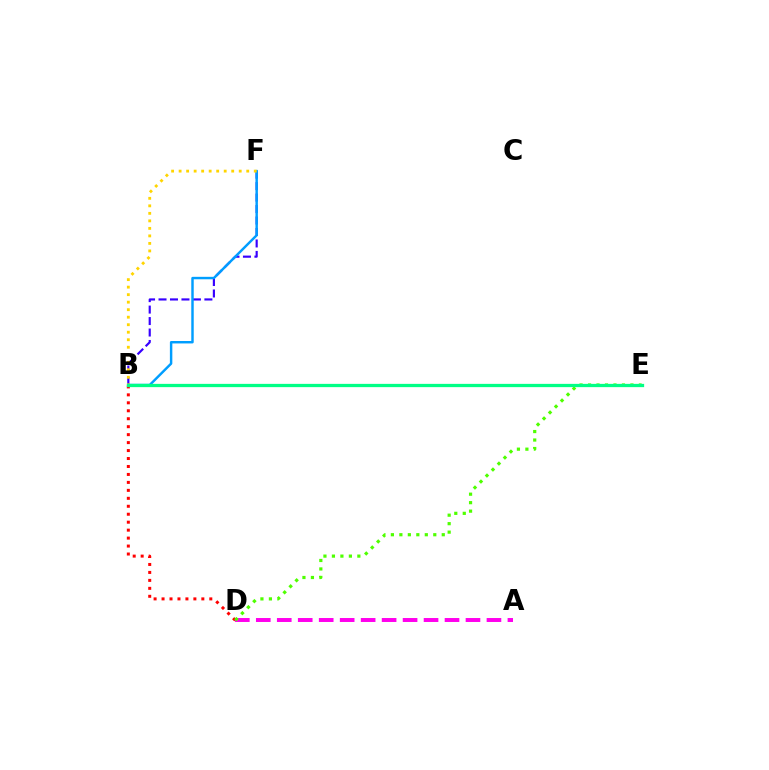{('B', 'F'): [{'color': '#3700ff', 'line_style': 'dashed', 'thickness': 1.56}, {'color': '#009eff', 'line_style': 'solid', 'thickness': 1.76}, {'color': '#ffd500', 'line_style': 'dotted', 'thickness': 2.04}], ('B', 'D'): [{'color': '#ff0000', 'line_style': 'dotted', 'thickness': 2.16}], ('A', 'D'): [{'color': '#ff00ed', 'line_style': 'dashed', 'thickness': 2.85}], ('D', 'E'): [{'color': '#4fff00', 'line_style': 'dotted', 'thickness': 2.3}], ('B', 'E'): [{'color': '#00ff86', 'line_style': 'solid', 'thickness': 2.36}]}